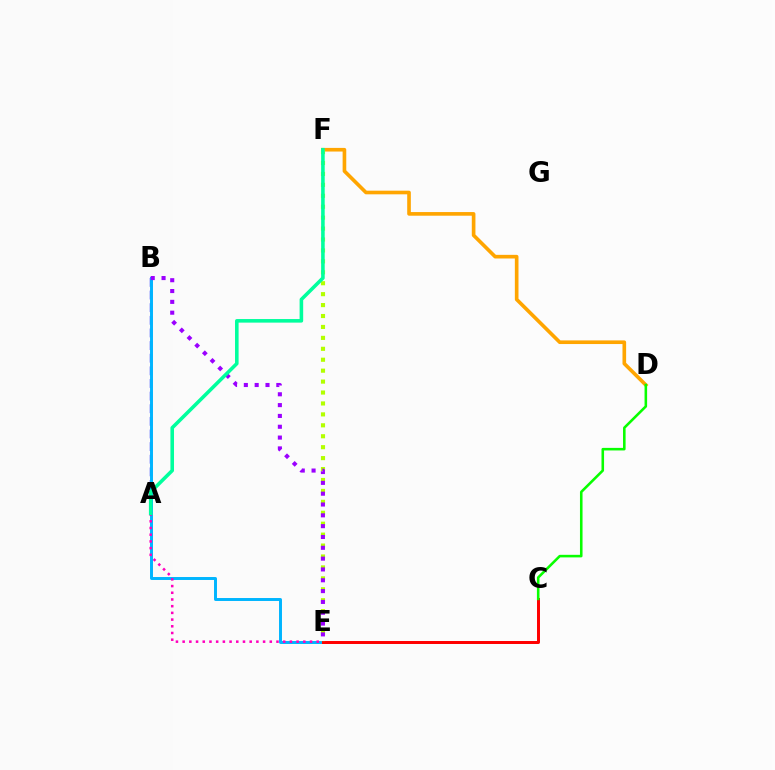{('D', 'F'): [{'color': '#ffa500', 'line_style': 'solid', 'thickness': 2.62}], ('A', 'B'): [{'color': '#0010ff', 'line_style': 'dashed', 'thickness': 1.72}], ('B', 'E'): [{'color': '#00b5ff', 'line_style': 'solid', 'thickness': 2.13}, {'color': '#9b00ff', 'line_style': 'dotted', 'thickness': 2.94}], ('C', 'E'): [{'color': '#ff0000', 'line_style': 'solid', 'thickness': 2.14}], ('E', 'F'): [{'color': '#b3ff00', 'line_style': 'dotted', 'thickness': 2.97}], ('A', 'E'): [{'color': '#ff00bd', 'line_style': 'dotted', 'thickness': 1.82}], ('C', 'D'): [{'color': '#08ff00', 'line_style': 'solid', 'thickness': 1.85}], ('A', 'F'): [{'color': '#00ff9d', 'line_style': 'solid', 'thickness': 2.57}]}